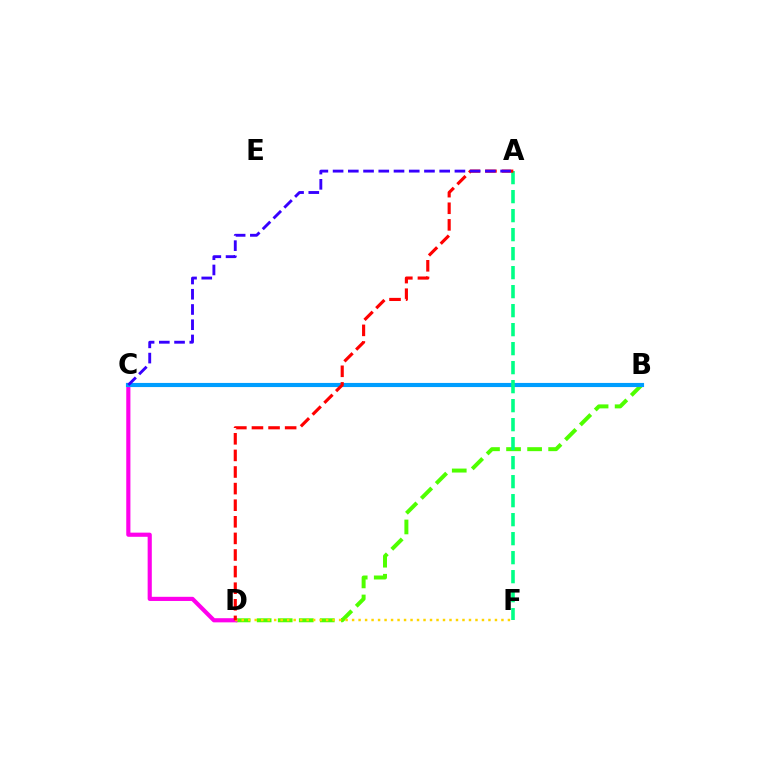{('B', 'D'): [{'color': '#4fff00', 'line_style': 'dashed', 'thickness': 2.86}], ('C', 'D'): [{'color': '#ff00ed', 'line_style': 'solid', 'thickness': 2.99}], ('B', 'C'): [{'color': '#009eff', 'line_style': 'solid', 'thickness': 2.98}], ('A', 'F'): [{'color': '#00ff86', 'line_style': 'dashed', 'thickness': 2.58}], ('D', 'F'): [{'color': '#ffd500', 'line_style': 'dotted', 'thickness': 1.76}], ('A', 'D'): [{'color': '#ff0000', 'line_style': 'dashed', 'thickness': 2.25}], ('A', 'C'): [{'color': '#3700ff', 'line_style': 'dashed', 'thickness': 2.07}]}